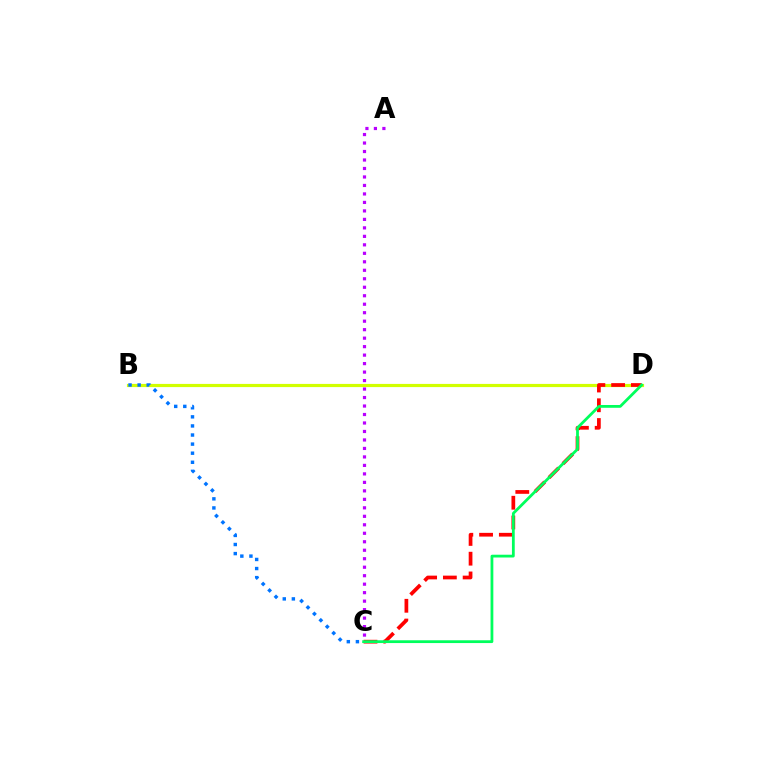{('B', 'D'): [{'color': '#d1ff00', 'line_style': 'solid', 'thickness': 2.29}], ('C', 'D'): [{'color': '#ff0000', 'line_style': 'dashed', 'thickness': 2.68}, {'color': '#00ff5c', 'line_style': 'solid', 'thickness': 2.0}], ('B', 'C'): [{'color': '#0074ff', 'line_style': 'dotted', 'thickness': 2.47}], ('A', 'C'): [{'color': '#b900ff', 'line_style': 'dotted', 'thickness': 2.3}]}